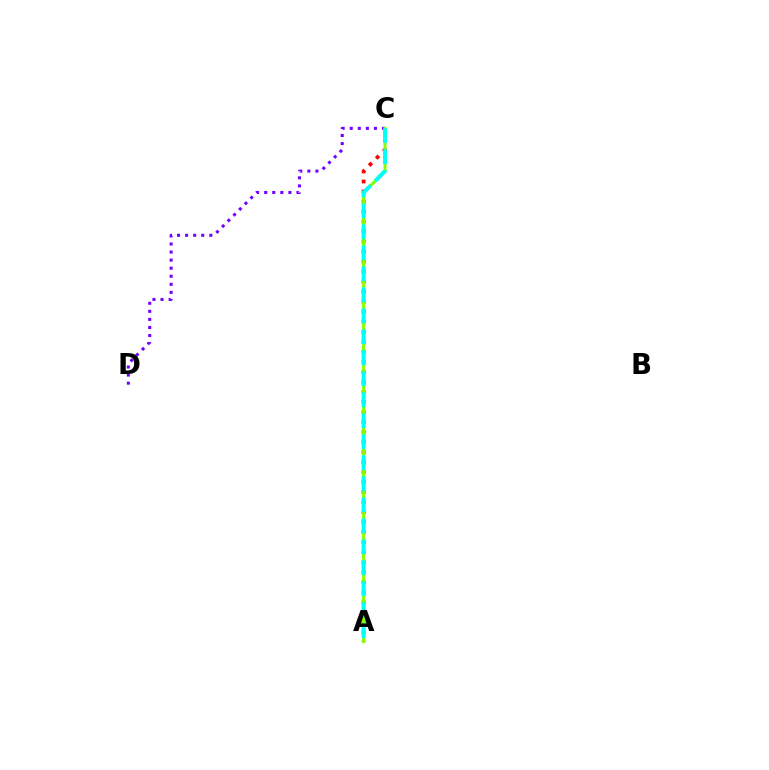{('A', 'C'): [{'color': '#ff0000', 'line_style': 'dotted', 'thickness': 2.72}, {'color': '#84ff00', 'line_style': 'solid', 'thickness': 2.14}, {'color': '#00fff6', 'line_style': 'dashed', 'thickness': 2.85}], ('C', 'D'): [{'color': '#7200ff', 'line_style': 'dotted', 'thickness': 2.19}]}